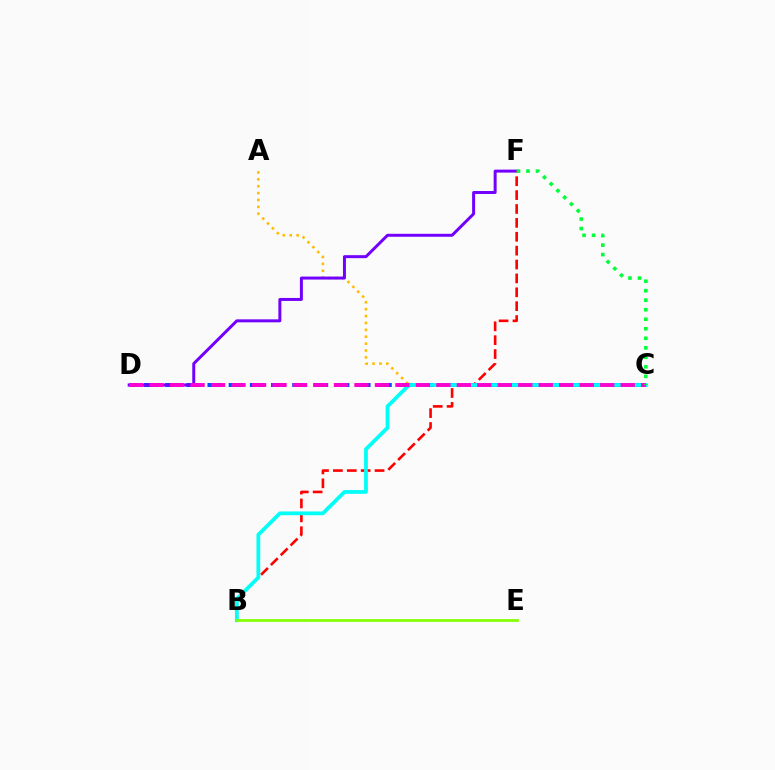{('A', 'C'): [{'color': '#ffbd00', 'line_style': 'dotted', 'thickness': 1.87}], ('C', 'D'): [{'color': '#004bff', 'line_style': 'dashed', 'thickness': 2.88}, {'color': '#ff00cf', 'line_style': 'dashed', 'thickness': 2.78}], ('D', 'F'): [{'color': '#7200ff', 'line_style': 'solid', 'thickness': 2.15}], ('B', 'F'): [{'color': '#ff0000', 'line_style': 'dashed', 'thickness': 1.89}], ('B', 'C'): [{'color': '#00fff6', 'line_style': 'solid', 'thickness': 2.7}], ('B', 'E'): [{'color': '#84ff00', 'line_style': 'solid', 'thickness': 1.97}], ('C', 'F'): [{'color': '#00ff39', 'line_style': 'dotted', 'thickness': 2.58}]}